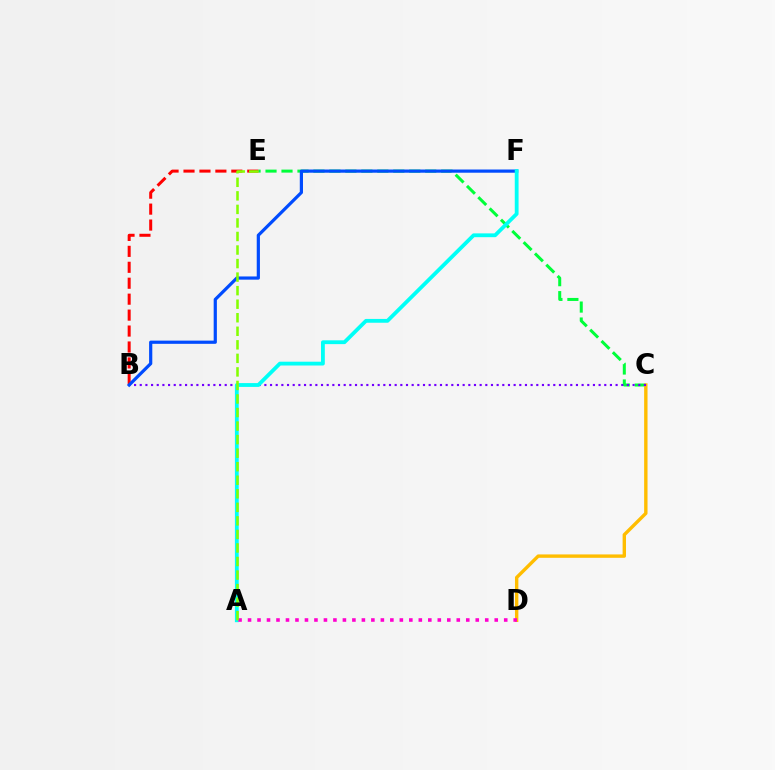{('C', 'E'): [{'color': '#00ff39', 'line_style': 'dashed', 'thickness': 2.17}], ('C', 'D'): [{'color': '#ffbd00', 'line_style': 'solid', 'thickness': 2.44}], ('B', 'C'): [{'color': '#7200ff', 'line_style': 'dotted', 'thickness': 1.54}], ('B', 'E'): [{'color': '#ff0000', 'line_style': 'dashed', 'thickness': 2.17}], ('B', 'F'): [{'color': '#004bff', 'line_style': 'solid', 'thickness': 2.3}], ('A', 'F'): [{'color': '#00fff6', 'line_style': 'solid', 'thickness': 2.74}], ('A', 'D'): [{'color': '#ff00cf', 'line_style': 'dotted', 'thickness': 2.58}], ('A', 'E'): [{'color': '#84ff00', 'line_style': 'dashed', 'thickness': 1.84}]}